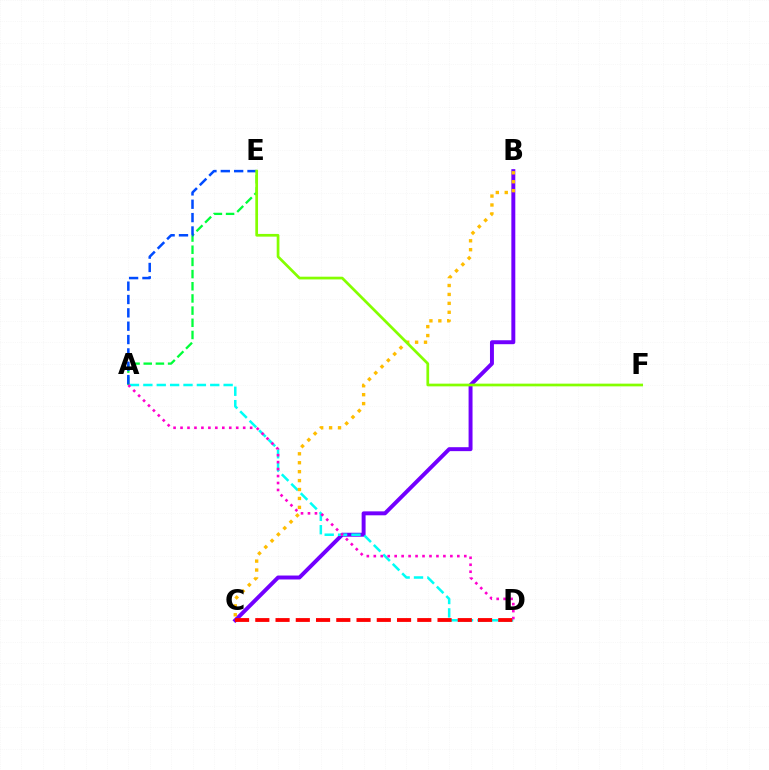{('B', 'C'): [{'color': '#7200ff', 'line_style': 'solid', 'thickness': 2.84}, {'color': '#ffbd00', 'line_style': 'dotted', 'thickness': 2.43}], ('A', 'D'): [{'color': '#00fff6', 'line_style': 'dashed', 'thickness': 1.82}, {'color': '#ff00cf', 'line_style': 'dotted', 'thickness': 1.89}], ('C', 'D'): [{'color': '#ff0000', 'line_style': 'dashed', 'thickness': 2.75}], ('A', 'E'): [{'color': '#00ff39', 'line_style': 'dashed', 'thickness': 1.65}, {'color': '#004bff', 'line_style': 'dashed', 'thickness': 1.81}], ('E', 'F'): [{'color': '#84ff00', 'line_style': 'solid', 'thickness': 1.95}]}